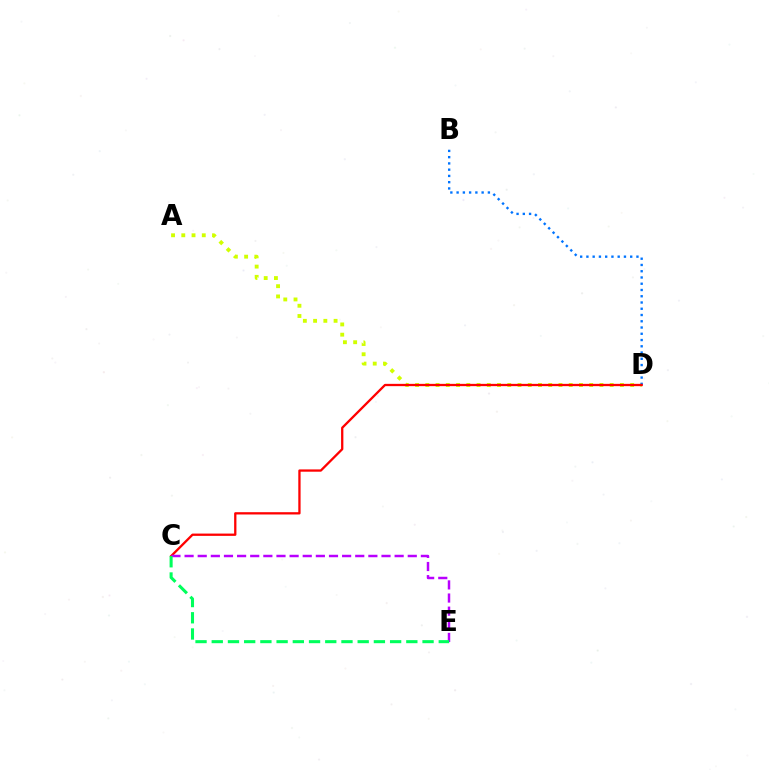{('A', 'D'): [{'color': '#d1ff00', 'line_style': 'dotted', 'thickness': 2.78}], ('B', 'D'): [{'color': '#0074ff', 'line_style': 'dotted', 'thickness': 1.7}], ('C', 'D'): [{'color': '#ff0000', 'line_style': 'solid', 'thickness': 1.65}], ('C', 'E'): [{'color': '#b900ff', 'line_style': 'dashed', 'thickness': 1.78}, {'color': '#00ff5c', 'line_style': 'dashed', 'thickness': 2.2}]}